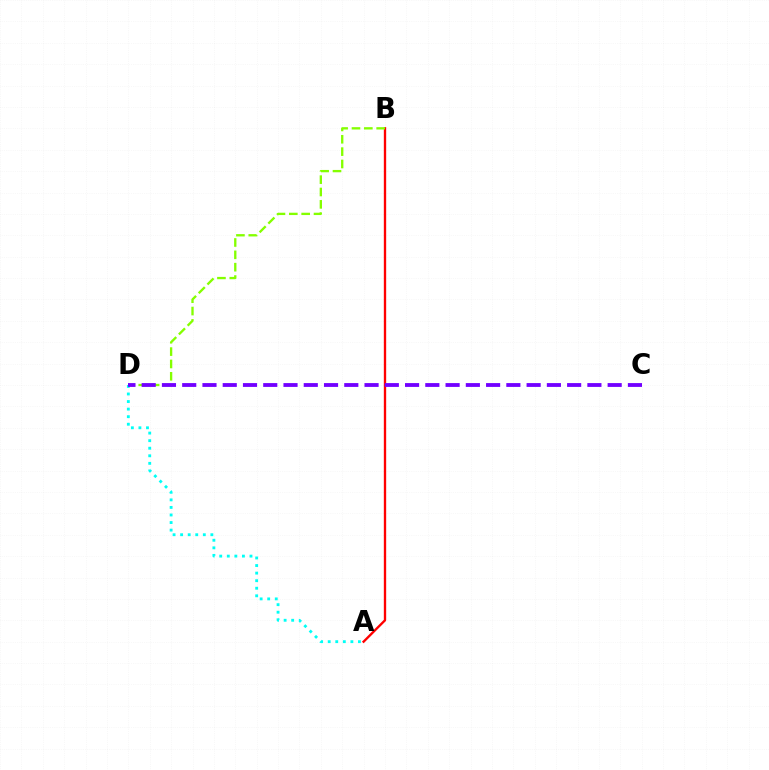{('A', 'B'): [{'color': '#ff0000', 'line_style': 'solid', 'thickness': 1.69}], ('B', 'D'): [{'color': '#84ff00', 'line_style': 'dashed', 'thickness': 1.68}], ('A', 'D'): [{'color': '#00fff6', 'line_style': 'dotted', 'thickness': 2.05}], ('C', 'D'): [{'color': '#7200ff', 'line_style': 'dashed', 'thickness': 2.75}]}